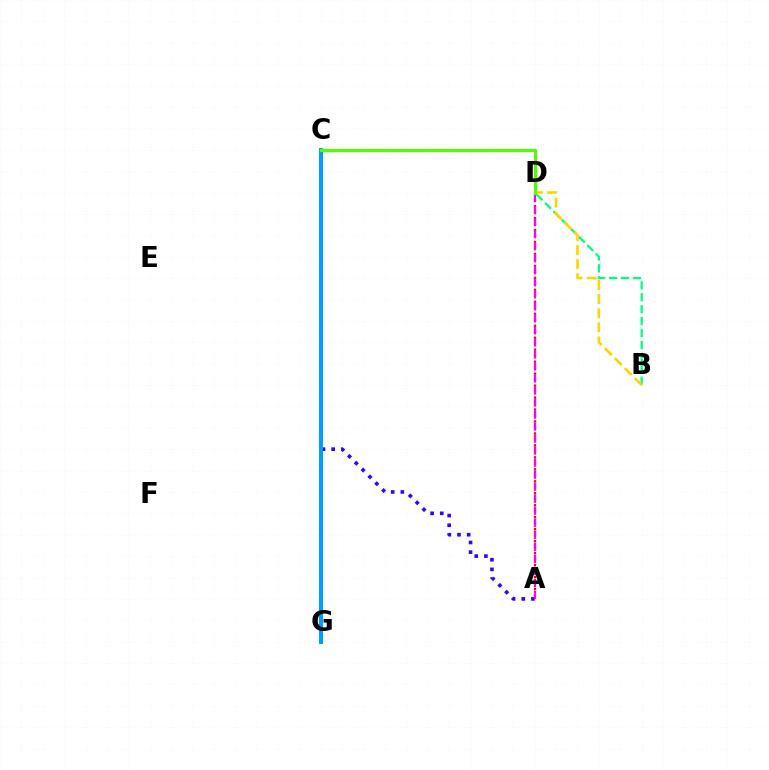{('B', 'D'): [{'color': '#00ff86', 'line_style': 'dashed', 'thickness': 1.62}, {'color': '#ffd500', 'line_style': 'dashed', 'thickness': 1.91}], ('A', 'D'): [{'color': '#ff0000', 'line_style': 'dotted', 'thickness': 1.63}, {'color': '#ff00ed', 'line_style': 'dashed', 'thickness': 1.63}], ('A', 'C'): [{'color': '#3700ff', 'line_style': 'dotted', 'thickness': 2.62}], ('C', 'G'): [{'color': '#009eff', 'line_style': 'solid', 'thickness': 2.92}], ('C', 'D'): [{'color': '#4fff00', 'line_style': 'solid', 'thickness': 2.32}]}